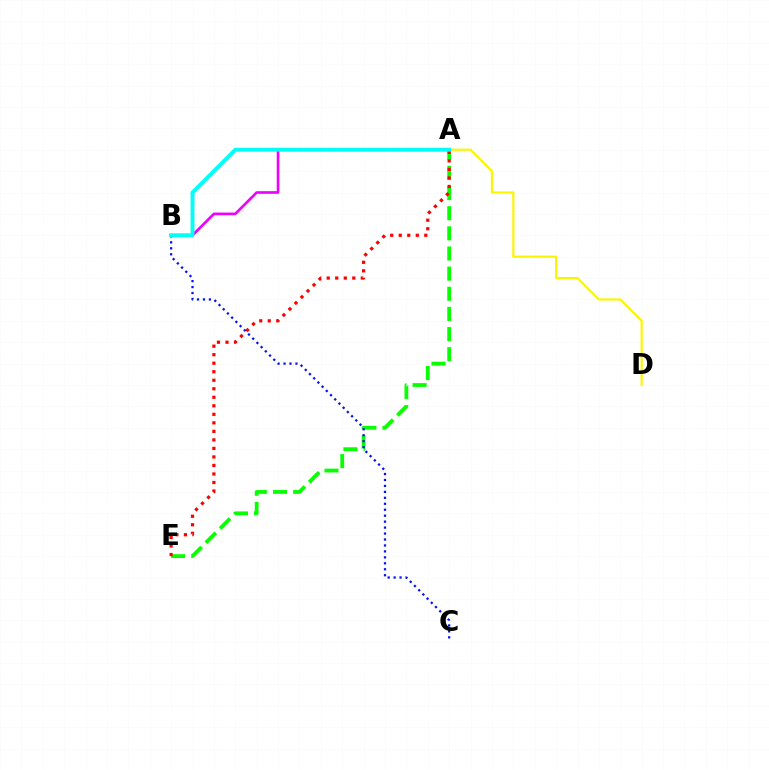{('A', 'B'): [{'color': '#ee00ff', 'line_style': 'solid', 'thickness': 1.92}, {'color': '#00fff6', 'line_style': 'solid', 'thickness': 2.81}], ('A', 'E'): [{'color': '#08ff00', 'line_style': 'dashed', 'thickness': 2.74}, {'color': '#ff0000', 'line_style': 'dotted', 'thickness': 2.32}], ('A', 'D'): [{'color': '#fcf500', 'line_style': 'solid', 'thickness': 1.57}], ('B', 'C'): [{'color': '#0010ff', 'line_style': 'dotted', 'thickness': 1.62}]}